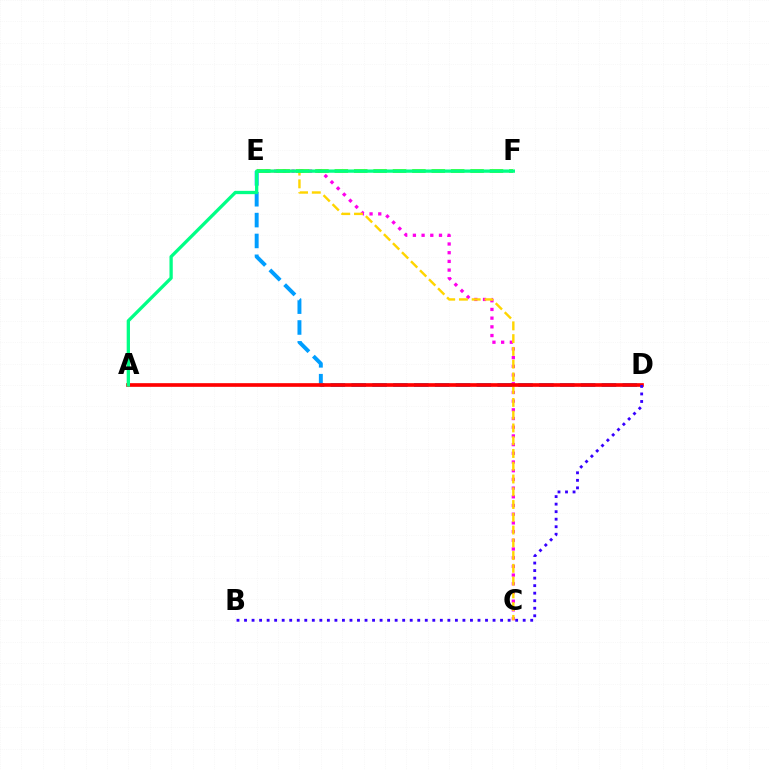{('C', 'E'): [{'color': '#ff00ed', 'line_style': 'dotted', 'thickness': 2.36}, {'color': '#ffd500', 'line_style': 'dashed', 'thickness': 1.73}], ('D', 'E'): [{'color': '#009eff', 'line_style': 'dashed', 'thickness': 2.83}], ('A', 'D'): [{'color': '#ff0000', 'line_style': 'solid', 'thickness': 2.64}], ('E', 'F'): [{'color': '#4fff00', 'line_style': 'dashed', 'thickness': 2.63}], ('B', 'D'): [{'color': '#3700ff', 'line_style': 'dotted', 'thickness': 2.05}], ('A', 'F'): [{'color': '#00ff86', 'line_style': 'solid', 'thickness': 2.37}]}